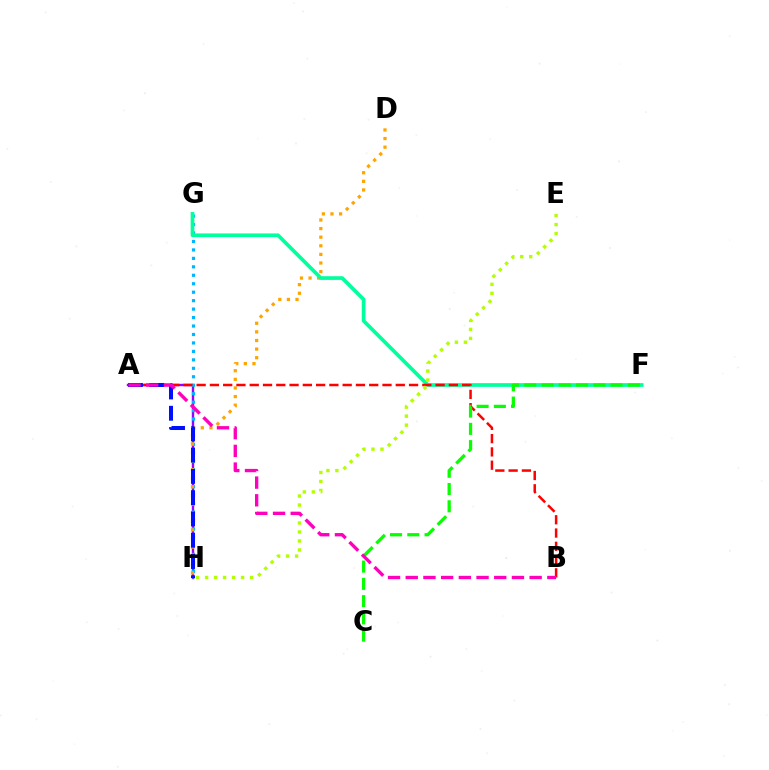{('A', 'H'): [{'color': '#9b00ff', 'line_style': 'solid', 'thickness': 1.73}, {'color': '#0010ff', 'line_style': 'dashed', 'thickness': 2.89}], ('G', 'H'): [{'color': '#00b5ff', 'line_style': 'dotted', 'thickness': 2.3}], ('D', 'H'): [{'color': '#ffa500', 'line_style': 'dotted', 'thickness': 2.34}], ('F', 'G'): [{'color': '#00ff9d', 'line_style': 'solid', 'thickness': 2.65}], ('A', 'B'): [{'color': '#ff0000', 'line_style': 'dashed', 'thickness': 1.8}, {'color': '#ff00bd', 'line_style': 'dashed', 'thickness': 2.4}], ('E', 'H'): [{'color': '#b3ff00', 'line_style': 'dotted', 'thickness': 2.44}], ('C', 'F'): [{'color': '#08ff00', 'line_style': 'dashed', 'thickness': 2.34}]}